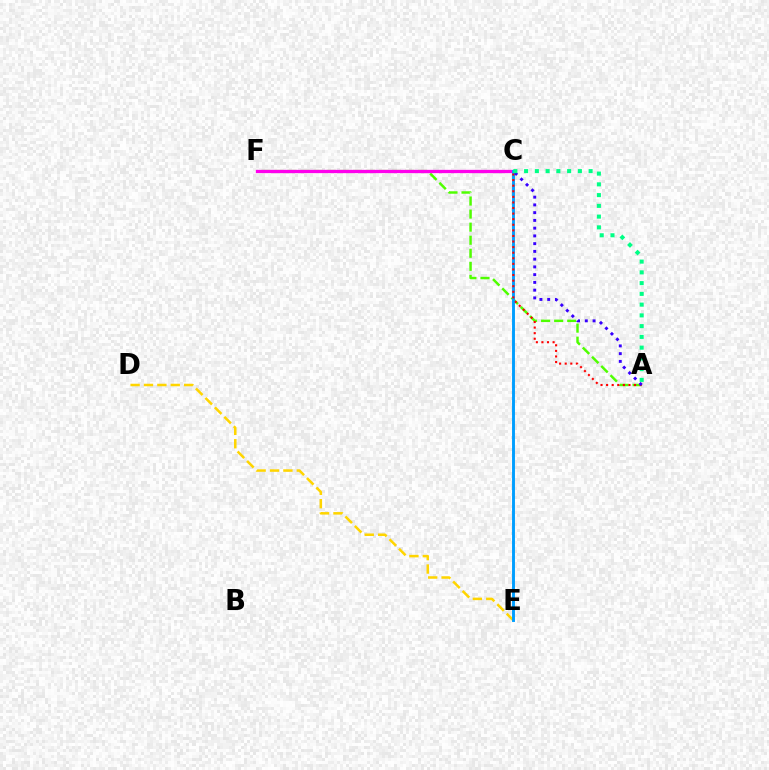{('A', 'F'): [{'color': '#4fff00', 'line_style': 'dashed', 'thickness': 1.77}], ('C', 'F'): [{'color': '#ff00ed', 'line_style': 'solid', 'thickness': 2.37}], ('D', 'E'): [{'color': '#ffd500', 'line_style': 'dashed', 'thickness': 1.82}], ('C', 'E'): [{'color': '#009eff', 'line_style': 'solid', 'thickness': 2.09}], ('A', 'C'): [{'color': '#ff0000', 'line_style': 'dotted', 'thickness': 1.52}, {'color': '#3700ff', 'line_style': 'dotted', 'thickness': 2.11}, {'color': '#00ff86', 'line_style': 'dotted', 'thickness': 2.92}]}